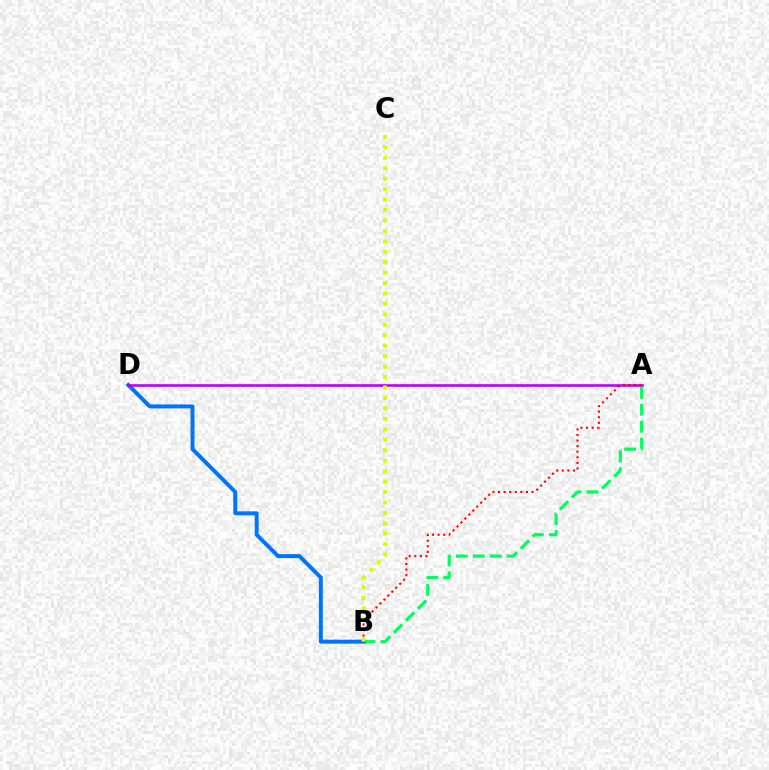{('A', 'B'): [{'color': '#00ff5c', 'line_style': 'dashed', 'thickness': 2.31}, {'color': '#ff0000', 'line_style': 'dotted', 'thickness': 1.52}], ('B', 'D'): [{'color': '#0074ff', 'line_style': 'solid', 'thickness': 2.85}], ('A', 'D'): [{'color': '#b900ff', 'line_style': 'solid', 'thickness': 1.88}], ('B', 'C'): [{'color': '#d1ff00', 'line_style': 'dotted', 'thickness': 2.84}]}